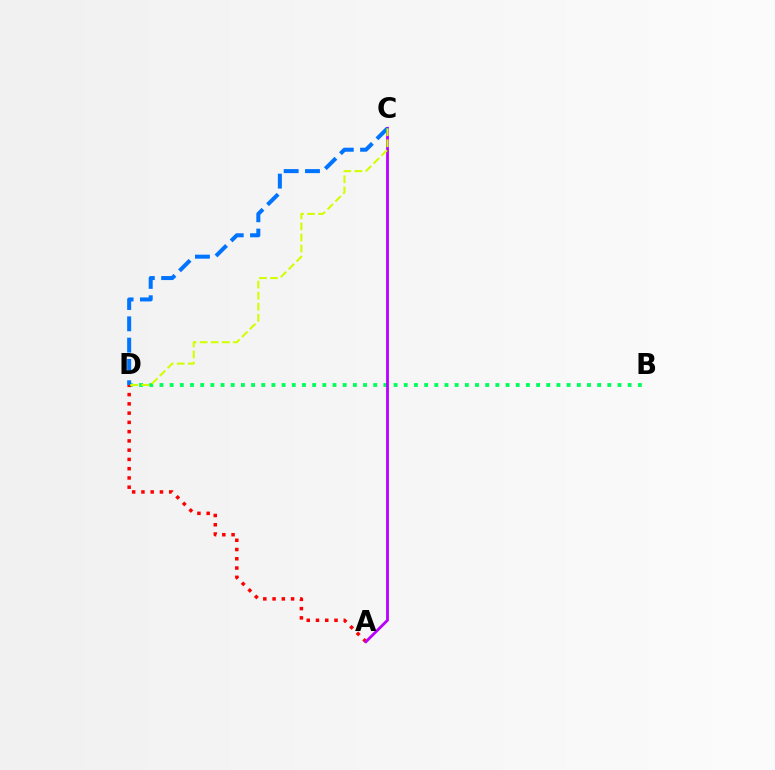{('B', 'D'): [{'color': '#00ff5c', 'line_style': 'dotted', 'thickness': 2.77}], ('A', 'D'): [{'color': '#ff0000', 'line_style': 'dotted', 'thickness': 2.52}], ('A', 'C'): [{'color': '#b900ff', 'line_style': 'solid', 'thickness': 2.03}], ('C', 'D'): [{'color': '#0074ff', 'line_style': 'dashed', 'thickness': 2.89}, {'color': '#d1ff00', 'line_style': 'dashed', 'thickness': 1.51}]}